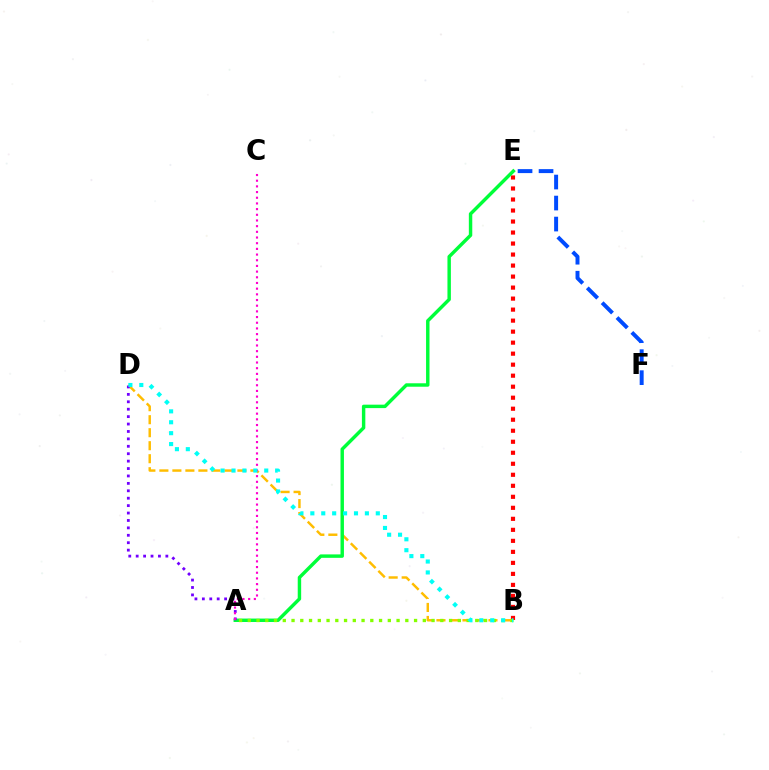{('B', 'E'): [{'color': '#ff0000', 'line_style': 'dotted', 'thickness': 2.99}], ('B', 'D'): [{'color': '#ffbd00', 'line_style': 'dashed', 'thickness': 1.77}, {'color': '#00fff6', 'line_style': 'dotted', 'thickness': 2.96}], ('E', 'F'): [{'color': '#004bff', 'line_style': 'dashed', 'thickness': 2.85}], ('A', 'E'): [{'color': '#00ff39', 'line_style': 'solid', 'thickness': 2.47}], ('A', 'D'): [{'color': '#7200ff', 'line_style': 'dotted', 'thickness': 2.02}], ('A', 'B'): [{'color': '#84ff00', 'line_style': 'dotted', 'thickness': 2.38}], ('A', 'C'): [{'color': '#ff00cf', 'line_style': 'dotted', 'thickness': 1.54}]}